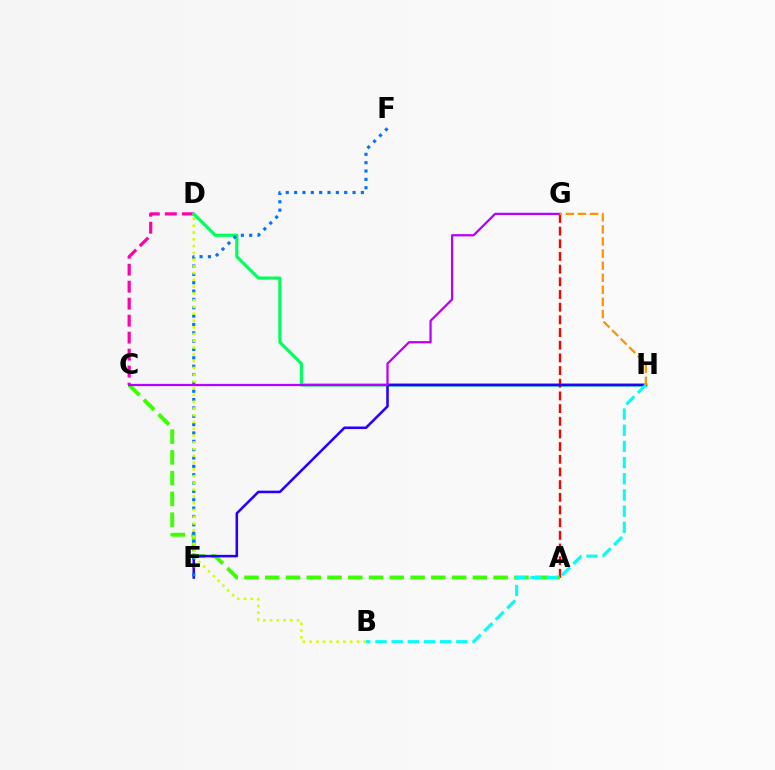{('C', 'D'): [{'color': '#ff00ac', 'line_style': 'dashed', 'thickness': 2.31}], ('D', 'H'): [{'color': '#00ff5c', 'line_style': 'solid', 'thickness': 2.25}], ('A', 'G'): [{'color': '#ff0000', 'line_style': 'dashed', 'thickness': 1.72}], ('A', 'C'): [{'color': '#3dff00', 'line_style': 'dashed', 'thickness': 2.82}], ('E', 'H'): [{'color': '#2500ff', 'line_style': 'solid', 'thickness': 1.84}], ('E', 'F'): [{'color': '#0074ff', 'line_style': 'dotted', 'thickness': 2.27}], ('C', 'G'): [{'color': '#b900ff', 'line_style': 'solid', 'thickness': 1.62}], ('G', 'H'): [{'color': '#ff9400', 'line_style': 'dashed', 'thickness': 1.64}], ('B', 'H'): [{'color': '#00fff6', 'line_style': 'dashed', 'thickness': 2.2}], ('B', 'D'): [{'color': '#d1ff00', 'line_style': 'dotted', 'thickness': 1.84}]}